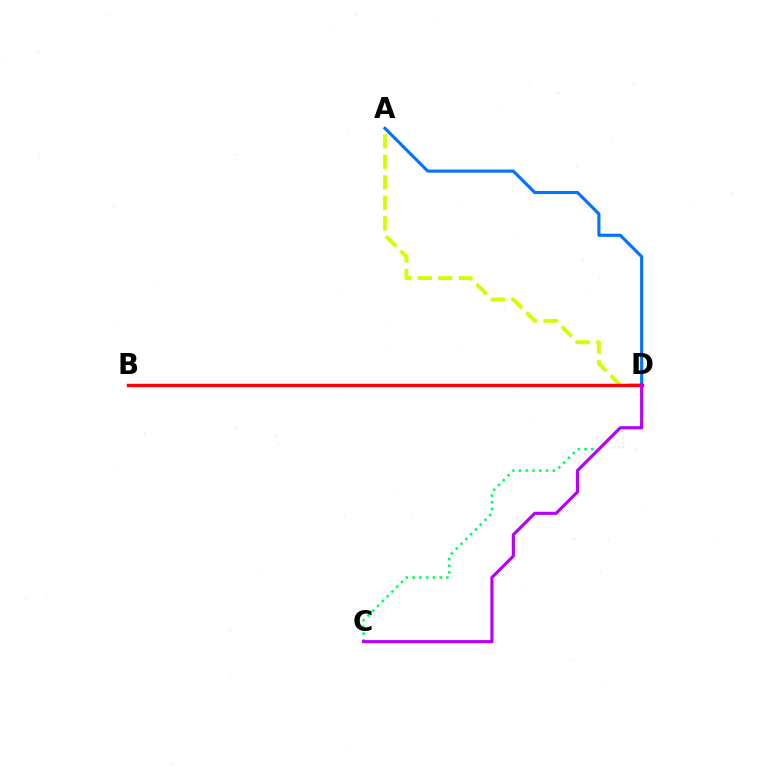{('C', 'D'): [{'color': '#00ff5c', 'line_style': 'dotted', 'thickness': 1.84}, {'color': '#b900ff', 'line_style': 'solid', 'thickness': 2.27}], ('A', 'D'): [{'color': '#d1ff00', 'line_style': 'dashed', 'thickness': 2.78}, {'color': '#0074ff', 'line_style': 'solid', 'thickness': 2.25}], ('B', 'D'): [{'color': '#ff0000', 'line_style': 'solid', 'thickness': 2.44}]}